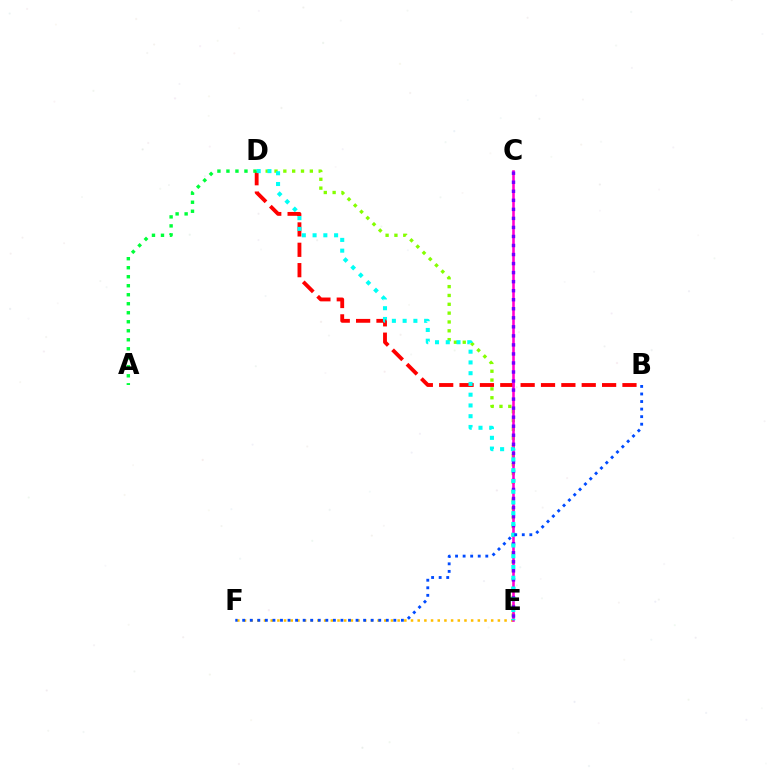{('B', 'D'): [{'color': '#ff0000', 'line_style': 'dashed', 'thickness': 2.77}], ('D', 'E'): [{'color': '#84ff00', 'line_style': 'dotted', 'thickness': 2.4}, {'color': '#00fff6', 'line_style': 'dotted', 'thickness': 2.92}], ('E', 'F'): [{'color': '#ffbd00', 'line_style': 'dotted', 'thickness': 1.82}], ('C', 'E'): [{'color': '#ff00cf', 'line_style': 'solid', 'thickness': 1.86}, {'color': '#7200ff', 'line_style': 'dotted', 'thickness': 2.46}], ('A', 'D'): [{'color': '#00ff39', 'line_style': 'dotted', 'thickness': 2.45}], ('B', 'F'): [{'color': '#004bff', 'line_style': 'dotted', 'thickness': 2.05}]}